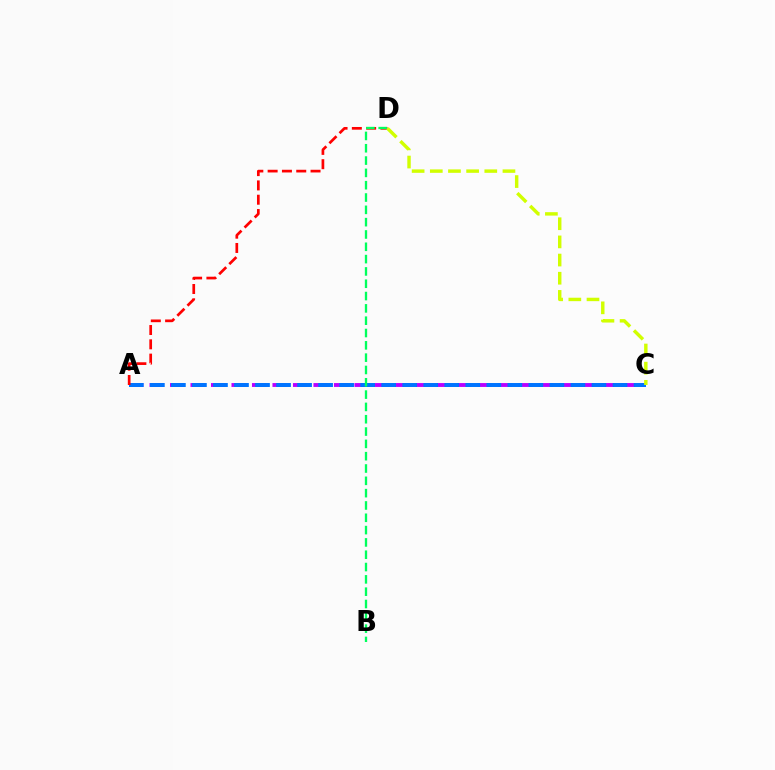{('A', 'C'): [{'color': '#b900ff', 'line_style': 'dashed', 'thickness': 2.78}, {'color': '#0074ff', 'line_style': 'dashed', 'thickness': 2.86}], ('A', 'D'): [{'color': '#ff0000', 'line_style': 'dashed', 'thickness': 1.94}], ('C', 'D'): [{'color': '#d1ff00', 'line_style': 'dashed', 'thickness': 2.47}], ('B', 'D'): [{'color': '#00ff5c', 'line_style': 'dashed', 'thickness': 1.67}]}